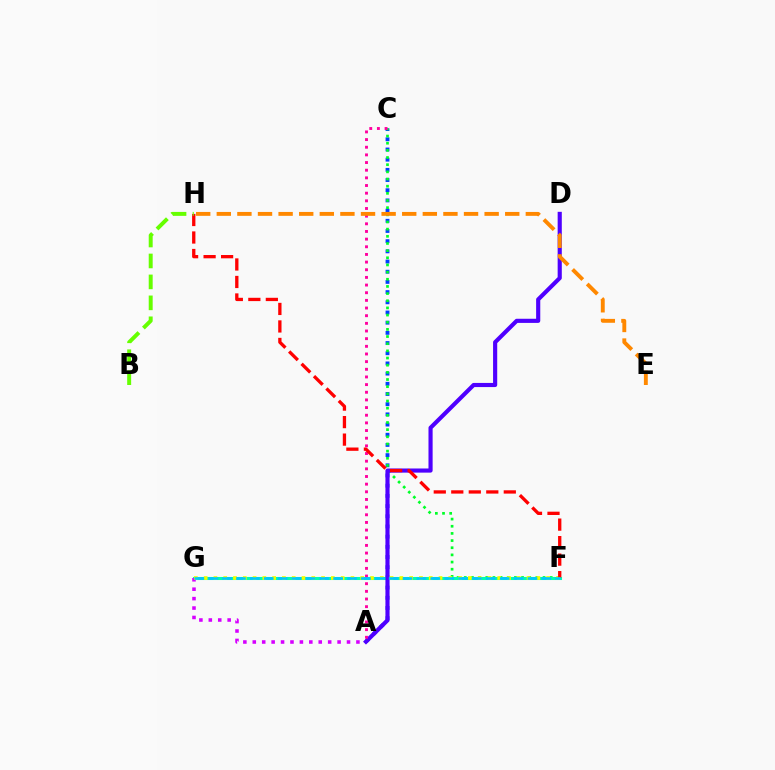{('A', 'C'): [{'color': '#003fff', 'line_style': 'dotted', 'thickness': 2.77}, {'color': '#ff00a0', 'line_style': 'dotted', 'thickness': 2.08}], ('C', 'F'): [{'color': '#00ff27', 'line_style': 'dotted', 'thickness': 1.95}], ('F', 'G'): [{'color': '#00ffaf', 'line_style': 'solid', 'thickness': 2.2}, {'color': '#eeff00', 'line_style': 'dotted', 'thickness': 2.66}, {'color': '#00c7ff', 'line_style': 'dashed', 'thickness': 1.89}], ('A', 'G'): [{'color': '#d600ff', 'line_style': 'dotted', 'thickness': 2.56}], ('A', 'D'): [{'color': '#4f00ff', 'line_style': 'solid', 'thickness': 2.98}], ('F', 'H'): [{'color': '#ff0000', 'line_style': 'dashed', 'thickness': 2.38}], ('B', 'H'): [{'color': '#66ff00', 'line_style': 'dashed', 'thickness': 2.85}], ('E', 'H'): [{'color': '#ff8800', 'line_style': 'dashed', 'thickness': 2.8}]}